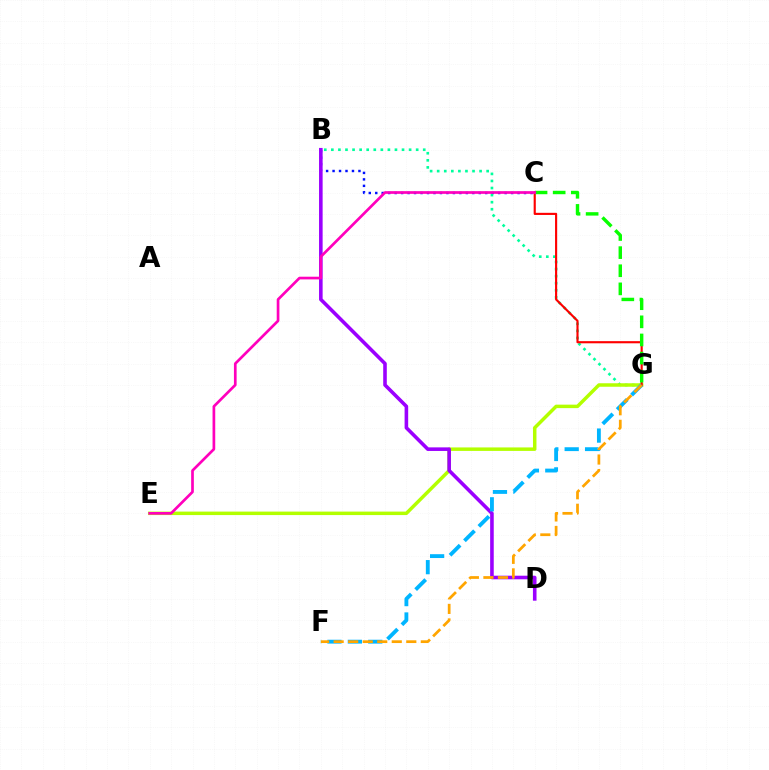{('B', 'C'): [{'color': '#0010ff', 'line_style': 'dotted', 'thickness': 1.76}], ('B', 'G'): [{'color': '#00ff9d', 'line_style': 'dotted', 'thickness': 1.92}], ('E', 'G'): [{'color': '#b3ff00', 'line_style': 'solid', 'thickness': 2.51}], ('B', 'D'): [{'color': '#9b00ff', 'line_style': 'solid', 'thickness': 2.58}], ('C', 'G'): [{'color': '#ff0000', 'line_style': 'solid', 'thickness': 1.54}, {'color': '#08ff00', 'line_style': 'dashed', 'thickness': 2.46}], ('F', 'G'): [{'color': '#00b5ff', 'line_style': 'dashed', 'thickness': 2.77}, {'color': '#ffa500', 'line_style': 'dashed', 'thickness': 1.97}], ('C', 'E'): [{'color': '#ff00bd', 'line_style': 'solid', 'thickness': 1.94}]}